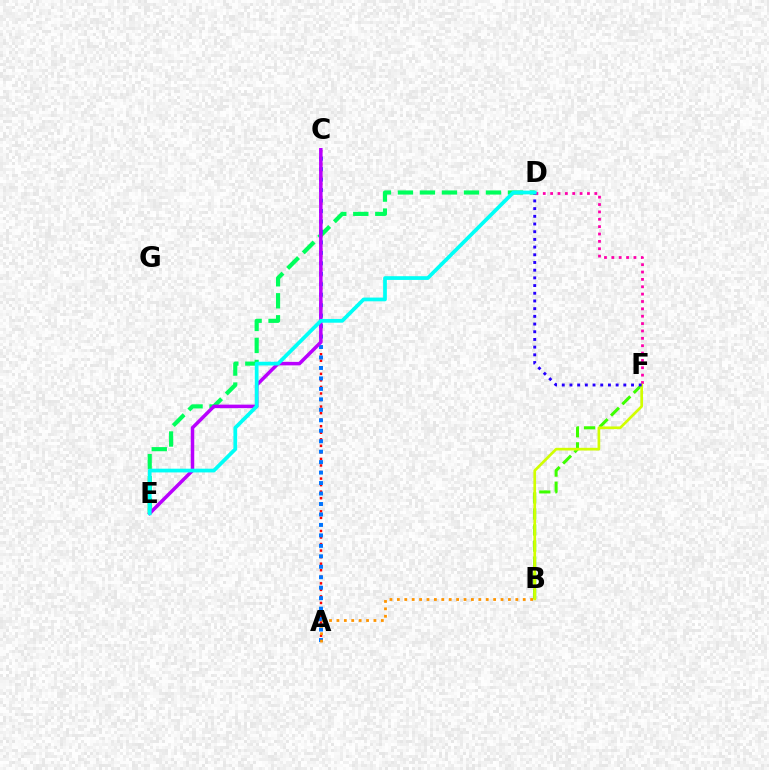{('D', 'E'): [{'color': '#00ff5c', 'line_style': 'dashed', 'thickness': 2.99}, {'color': '#00fff6', 'line_style': 'solid', 'thickness': 2.69}], ('B', 'F'): [{'color': '#3dff00', 'line_style': 'dashed', 'thickness': 2.18}, {'color': '#d1ff00', 'line_style': 'solid', 'thickness': 1.93}], ('A', 'C'): [{'color': '#ff0000', 'line_style': 'dotted', 'thickness': 1.78}, {'color': '#0074ff', 'line_style': 'dotted', 'thickness': 2.84}], ('C', 'E'): [{'color': '#b900ff', 'line_style': 'solid', 'thickness': 2.52}], ('D', 'F'): [{'color': '#ff00ac', 'line_style': 'dotted', 'thickness': 2.0}, {'color': '#2500ff', 'line_style': 'dotted', 'thickness': 2.09}], ('A', 'B'): [{'color': '#ff9400', 'line_style': 'dotted', 'thickness': 2.01}]}